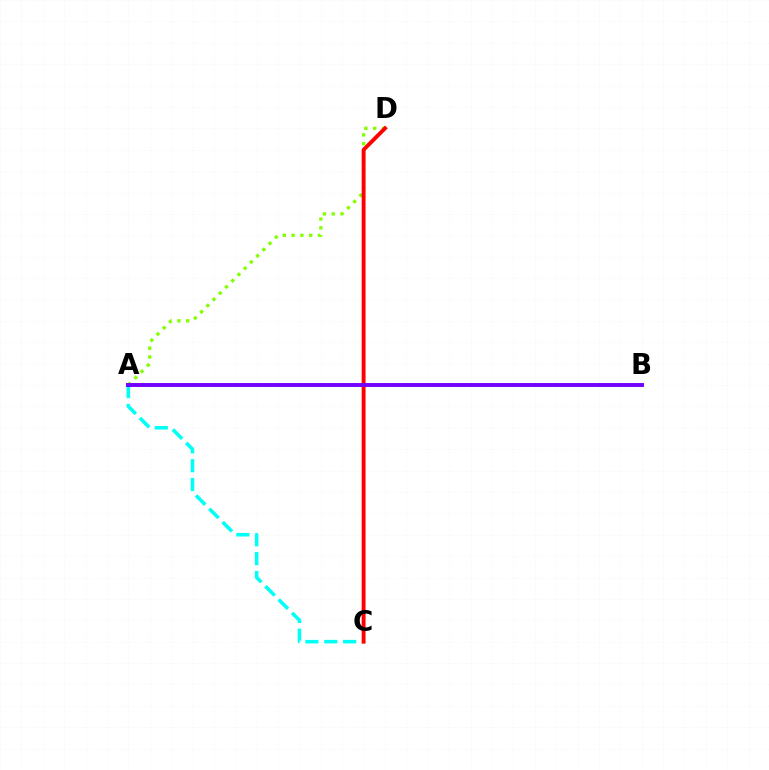{('A', 'D'): [{'color': '#84ff00', 'line_style': 'dotted', 'thickness': 2.39}], ('A', 'C'): [{'color': '#00fff6', 'line_style': 'dashed', 'thickness': 2.56}], ('C', 'D'): [{'color': '#ff0000', 'line_style': 'solid', 'thickness': 2.8}], ('A', 'B'): [{'color': '#7200ff', 'line_style': 'solid', 'thickness': 2.82}]}